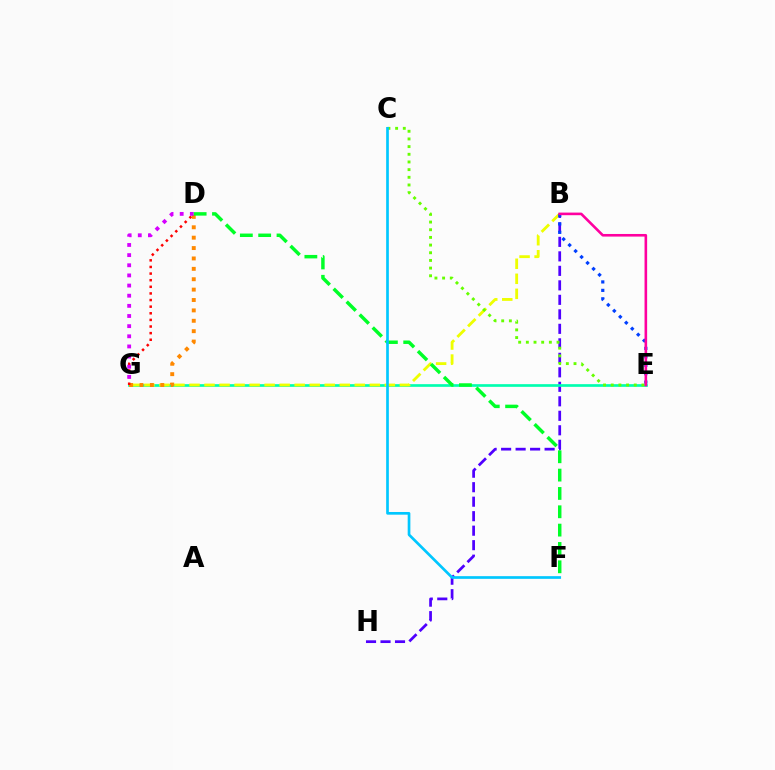{('B', 'H'): [{'color': '#4f00ff', 'line_style': 'dashed', 'thickness': 1.97}], ('E', 'G'): [{'color': '#00ffaf', 'line_style': 'solid', 'thickness': 1.93}], ('B', 'G'): [{'color': '#eeff00', 'line_style': 'dashed', 'thickness': 2.04}], ('D', 'G'): [{'color': '#ff8800', 'line_style': 'dotted', 'thickness': 2.82}, {'color': '#ff0000', 'line_style': 'dotted', 'thickness': 1.8}, {'color': '#d600ff', 'line_style': 'dotted', 'thickness': 2.76}], ('C', 'E'): [{'color': '#66ff00', 'line_style': 'dotted', 'thickness': 2.08}], ('B', 'E'): [{'color': '#003fff', 'line_style': 'dotted', 'thickness': 2.29}, {'color': '#ff00a0', 'line_style': 'solid', 'thickness': 1.88}], ('D', 'F'): [{'color': '#00ff27', 'line_style': 'dashed', 'thickness': 2.49}], ('C', 'F'): [{'color': '#00c7ff', 'line_style': 'solid', 'thickness': 1.94}]}